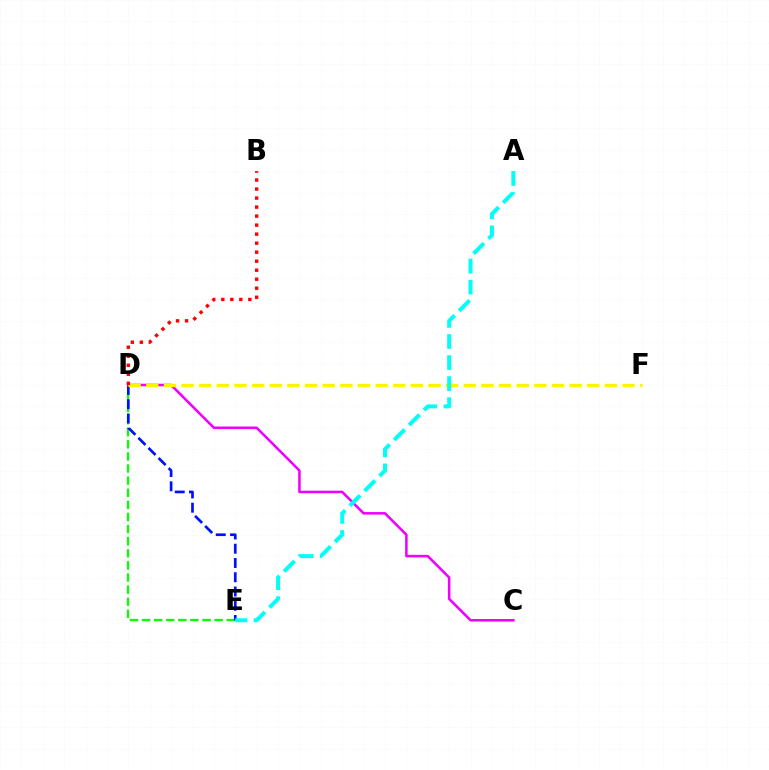{('D', 'E'): [{'color': '#08ff00', 'line_style': 'dashed', 'thickness': 1.64}, {'color': '#0010ff', 'line_style': 'dashed', 'thickness': 1.94}], ('C', 'D'): [{'color': '#ee00ff', 'line_style': 'solid', 'thickness': 1.82}], ('D', 'F'): [{'color': '#fcf500', 'line_style': 'dashed', 'thickness': 2.4}], ('B', 'D'): [{'color': '#ff0000', 'line_style': 'dotted', 'thickness': 2.45}], ('A', 'E'): [{'color': '#00fff6', 'line_style': 'dashed', 'thickness': 2.86}]}